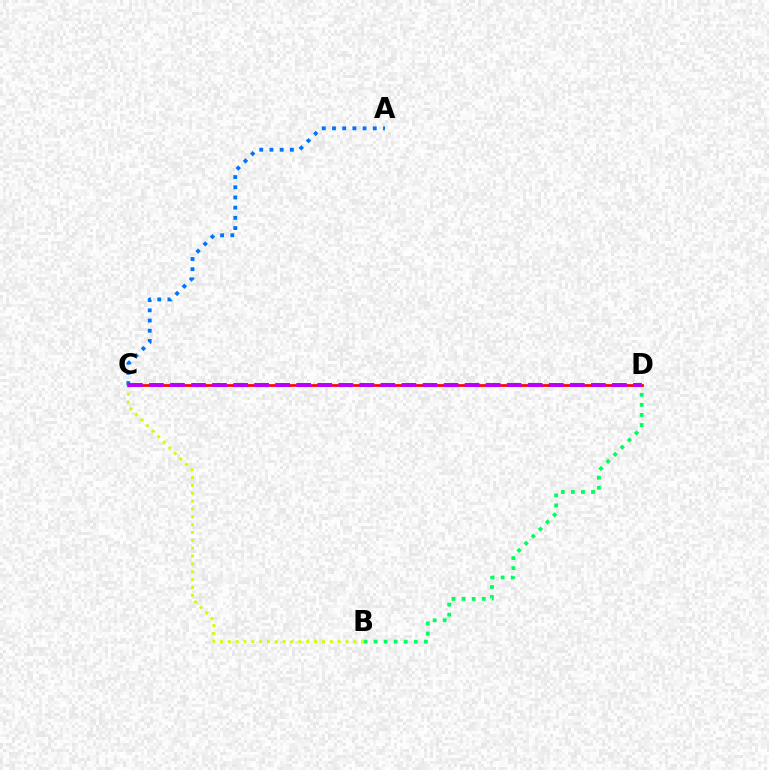{('B', 'D'): [{'color': '#00ff5c', 'line_style': 'dotted', 'thickness': 2.73}], ('B', 'C'): [{'color': '#d1ff00', 'line_style': 'dotted', 'thickness': 2.13}], ('C', 'D'): [{'color': '#ff0000', 'line_style': 'solid', 'thickness': 1.94}, {'color': '#b900ff', 'line_style': 'dashed', 'thickness': 2.86}], ('A', 'C'): [{'color': '#0074ff', 'line_style': 'dotted', 'thickness': 2.77}]}